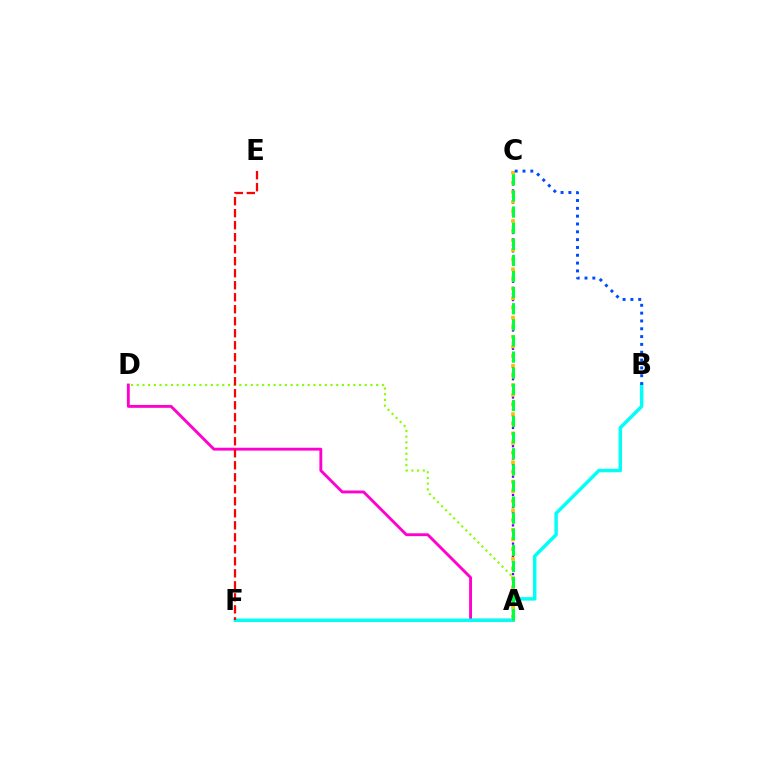{('A', 'D'): [{'color': '#ff00cf', 'line_style': 'solid', 'thickness': 2.06}, {'color': '#84ff00', 'line_style': 'dotted', 'thickness': 1.55}], ('A', 'C'): [{'color': '#7200ff', 'line_style': 'dotted', 'thickness': 1.65}, {'color': '#ffbd00', 'line_style': 'dotted', 'thickness': 2.62}, {'color': '#00ff39', 'line_style': 'dashed', 'thickness': 2.19}], ('B', 'F'): [{'color': '#00fff6', 'line_style': 'solid', 'thickness': 2.49}], ('E', 'F'): [{'color': '#ff0000', 'line_style': 'dashed', 'thickness': 1.63}], ('B', 'C'): [{'color': '#004bff', 'line_style': 'dotted', 'thickness': 2.13}]}